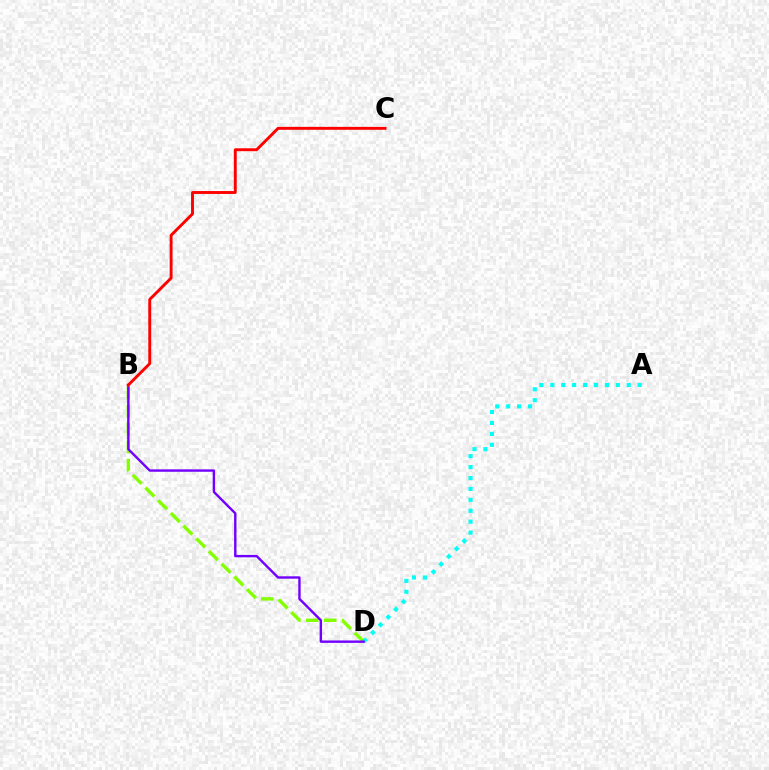{('B', 'D'): [{'color': '#84ff00', 'line_style': 'dashed', 'thickness': 2.44}, {'color': '#7200ff', 'line_style': 'solid', 'thickness': 1.73}], ('A', 'D'): [{'color': '#00fff6', 'line_style': 'dotted', 'thickness': 2.97}], ('B', 'C'): [{'color': '#ff0000', 'line_style': 'solid', 'thickness': 2.09}]}